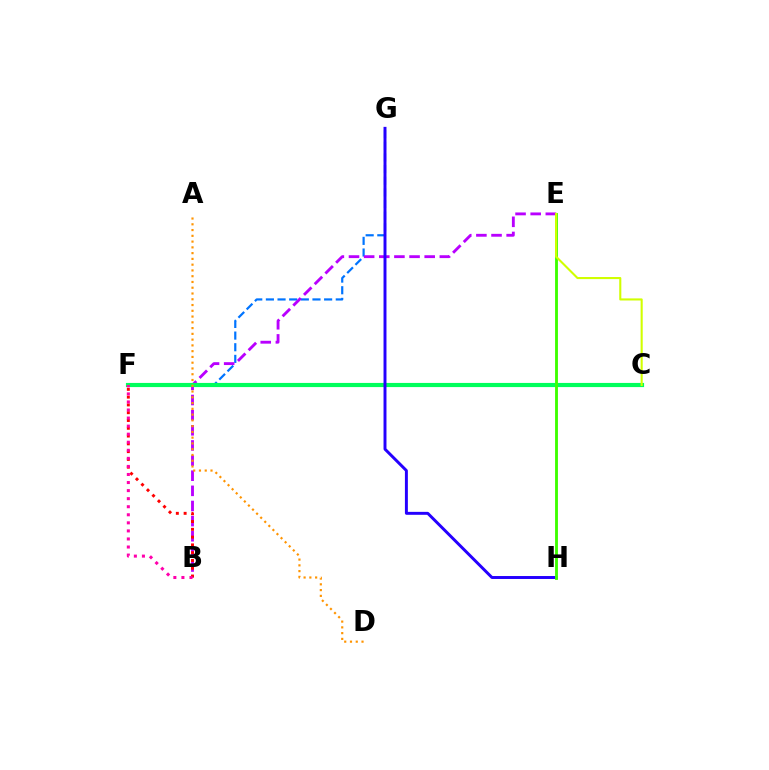{('F', 'G'): [{'color': '#0074ff', 'line_style': 'dashed', 'thickness': 1.58}], ('B', 'E'): [{'color': '#b900ff', 'line_style': 'dashed', 'thickness': 2.06}], ('C', 'F'): [{'color': '#00fff6', 'line_style': 'solid', 'thickness': 2.18}, {'color': '#00ff5c', 'line_style': 'solid', 'thickness': 2.98}], ('B', 'F'): [{'color': '#ff0000', 'line_style': 'dotted', 'thickness': 2.12}, {'color': '#ff00ac', 'line_style': 'dotted', 'thickness': 2.19}], ('A', 'D'): [{'color': '#ff9400', 'line_style': 'dotted', 'thickness': 1.57}], ('G', 'H'): [{'color': '#2500ff', 'line_style': 'solid', 'thickness': 2.12}], ('E', 'H'): [{'color': '#3dff00', 'line_style': 'solid', 'thickness': 2.06}], ('C', 'E'): [{'color': '#d1ff00', 'line_style': 'solid', 'thickness': 1.51}]}